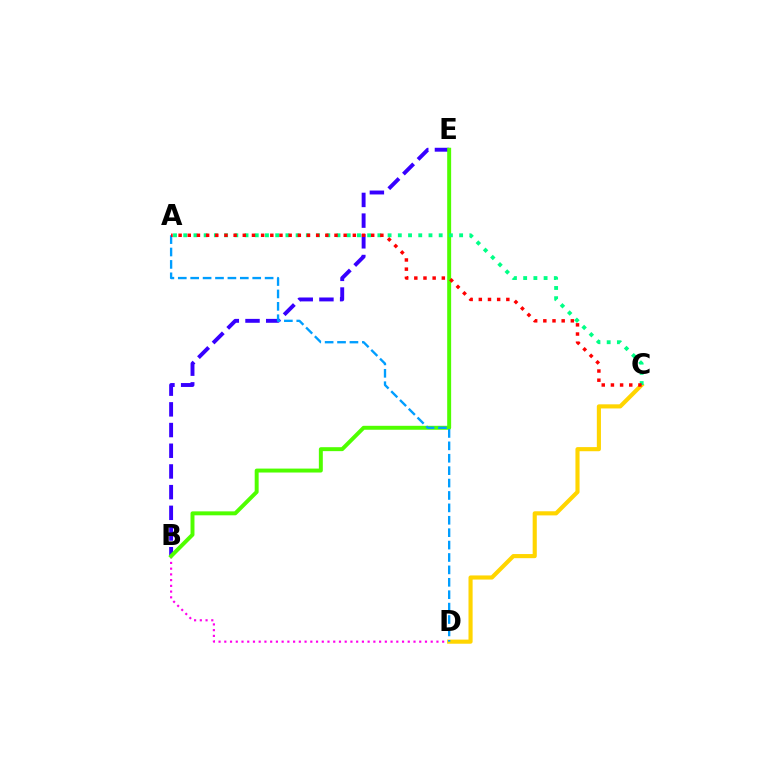{('B', 'D'): [{'color': '#ff00ed', 'line_style': 'dotted', 'thickness': 1.56}], ('B', 'E'): [{'color': '#3700ff', 'line_style': 'dashed', 'thickness': 2.81}, {'color': '#4fff00', 'line_style': 'solid', 'thickness': 2.84}], ('C', 'D'): [{'color': '#ffd500', 'line_style': 'solid', 'thickness': 2.97}], ('A', 'D'): [{'color': '#009eff', 'line_style': 'dashed', 'thickness': 1.69}], ('A', 'C'): [{'color': '#00ff86', 'line_style': 'dotted', 'thickness': 2.78}, {'color': '#ff0000', 'line_style': 'dotted', 'thickness': 2.49}]}